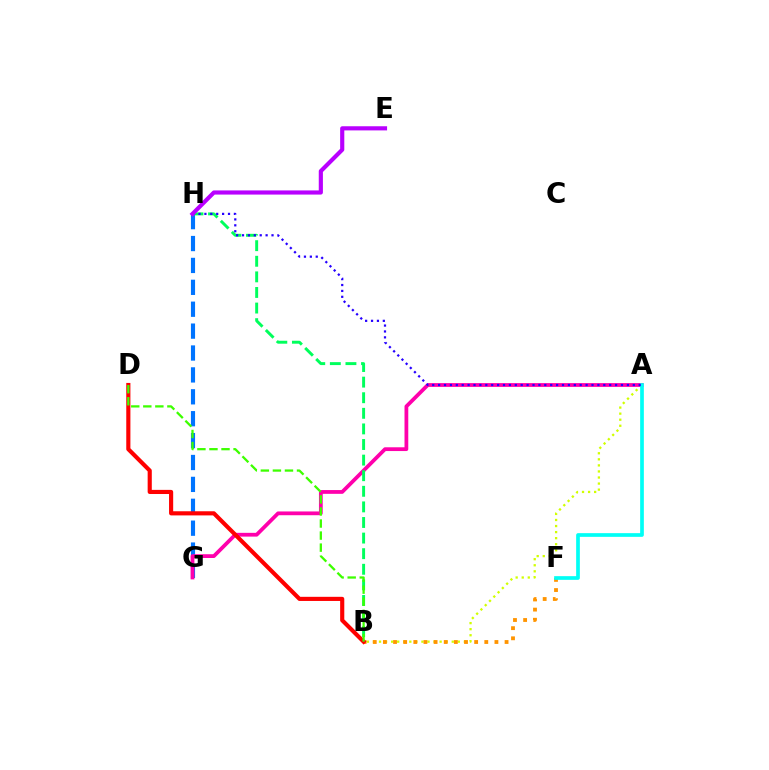{('G', 'H'): [{'color': '#0074ff', 'line_style': 'dashed', 'thickness': 2.97}], ('A', 'B'): [{'color': '#d1ff00', 'line_style': 'dotted', 'thickness': 1.65}], ('A', 'G'): [{'color': '#ff00ac', 'line_style': 'solid', 'thickness': 2.72}], ('B', 'F'): [{'color': '#ff9400', 'line_style': 'dotted', 'thickness': 2.75}], ('A', 'F'): [{'color': '#00fff6', 'line_style': 'solid', 'thickness': 2.66}], ('B', 'H'): [{'color': '#00ff5c', 'line_style': 'dashed', 'thickness': 2.12}], ('B', 'D'): [{'color': '#ff0000', 'line_style': 'solid', 'thickness': 2.98}, {'color': '#3dff00', 'line_style': 'dashed', 'thickness': 1.64}], ('A', 'H'): [{'color': '#2500ff', 'line_style': 'dotted', 'thickness': 1.6}], ('E', 'H'): [{'color': '#b900ff', 'line_style': 'solid', 'thickness': 2.99}]}